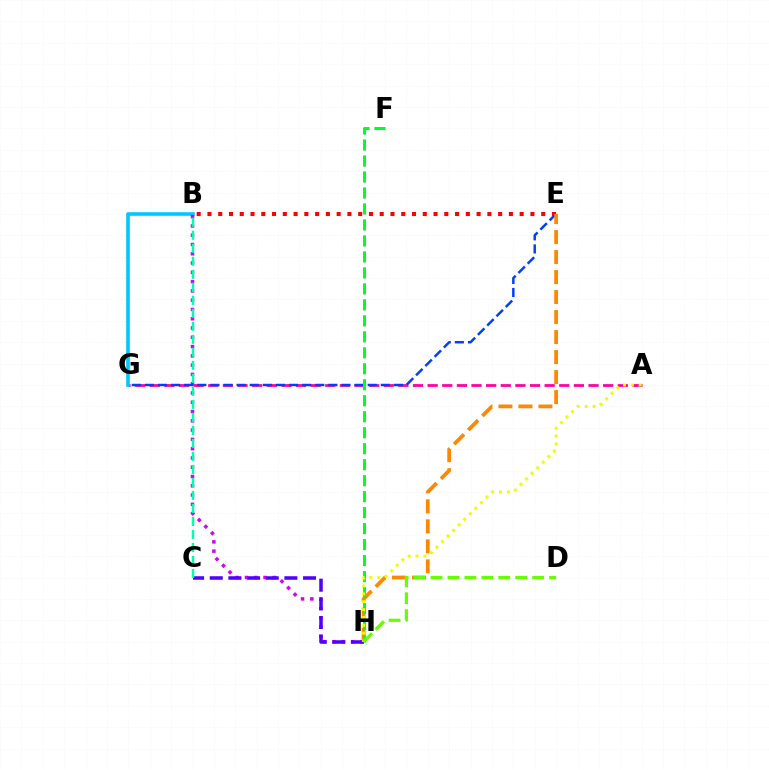{('A', 'G'): [{'color': '#ff00a0', 'line_style': 'dashed', 'thickness': 1.99}], ('B', 'E'): [{'color': '#ff0000', 'line_style': 'dotted', 'thickness': 2.93}], ('B', 'G'): [{'color': '#00c7ff', 'line_style': 'solid', 'thickness': 2.6}], ('B', 'H'): [{'color': '#d600ff', 'line_style': 'dotted', 'thickness': 2.52}], ('E', 'G'): [{'color': '#003fff', 'line_style': 'dashed', 'thickness': 1.78}], ('C', 'H'): [{'color': '#4f00ff', 'line_style': 'dashed', 'thickness': 2.53}], ('E', 'H'): [{'color': '#ff8800', 'line_style': 'dashed', 'thickness': 2.72}], ('B', 'C'): [{'color': '#00ffaf', 'line_style': 'dashed', 'thickness': 1.77}], ('F', 'H'): [{'color': '#00ff27', 'line_style': 'dashed', 'thickness': 2.17}], ('A', 'H'): [{'color': '#eeff00', 'line_style': 'dotted', 'thickness': 2.14}], ('D', 'H'): [{'color': '#66ff00', 'line_style': 'dashed', 'thickness': 2.3}]}